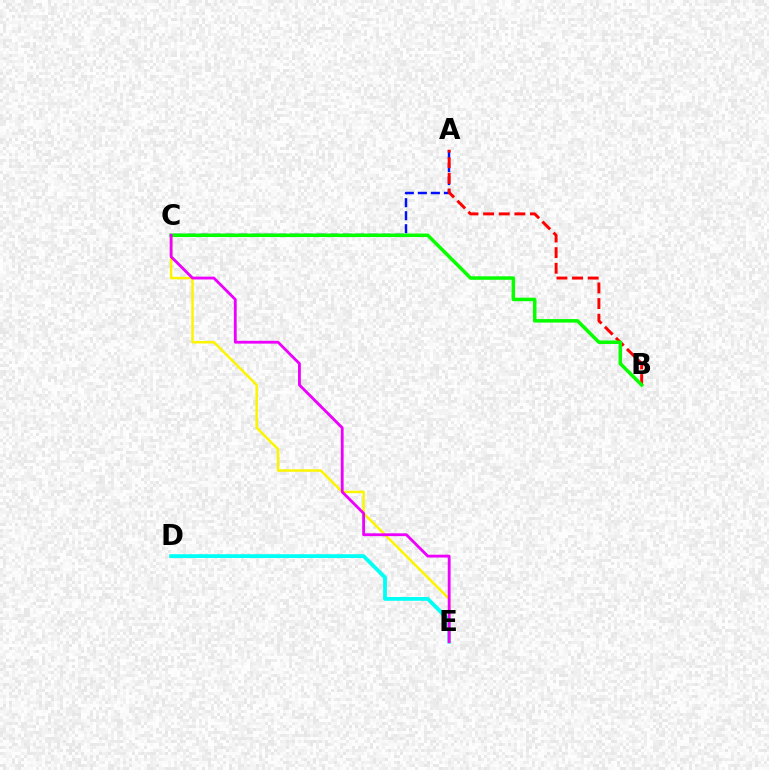{('D', 'E'): [{'color': '#00fff6', 'line_style': 'solid', 'thickness': 2.73}], ('A', 'C'): [{'color': '#0010ff', 'line_style': 'dashed', 'thickness': 1.77}], ('C', 'E'): [{'color': '#fcf500', 'line_style': 'solid', 'thickness': 1.8}, {'color': '#ee00ff', 'line_style': 'solid', 'thickness': 2.03}], ('A', 'B'): [{'color': '#ff0000', 'line_style': 'dashed', 'thickness': 2.12}], ('B', 'C'): [{'color': '#08ff00', 'line_style': 'solid', 'thickness': 2.52}]}